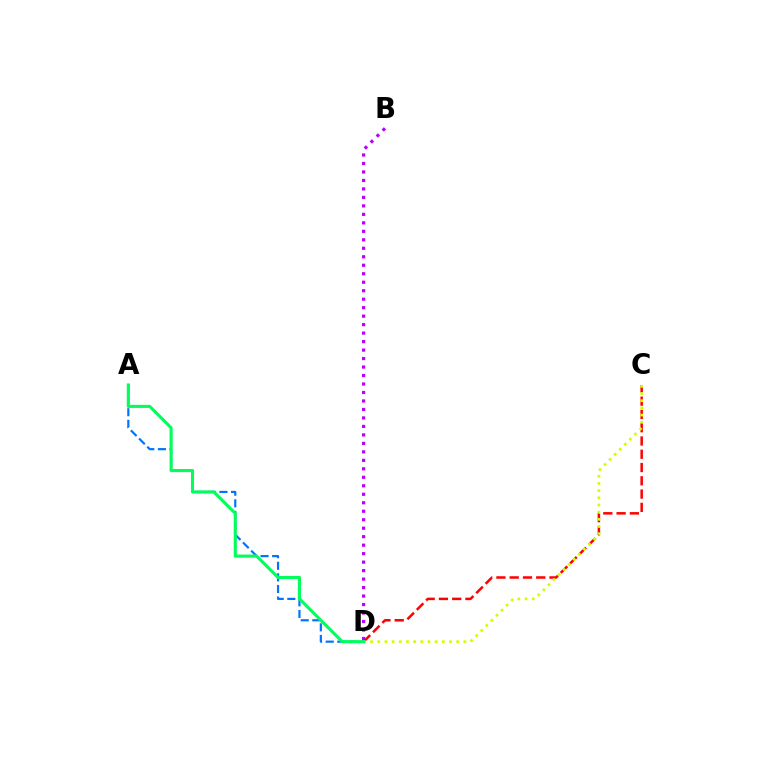{('B', 'D'): [{'color': '#b900ff', 'line_style': 'dotted', 'thickness': 2.3}], ('A', 'D'): [{'color': '#0074ff', 'line_style': 'dashed', 'thickness': 1.57}, {'color': '#00ff5c', 'line_style': 'solid', 'thickness': 2.23}], ('C', 'D'): [{'color': '#ff0000', 'line_style': 'dashed', 'thickness': 1.8}, {'color': '#d1ff00', 'line_style': 'dotted', 'thickness': 1.95}]}